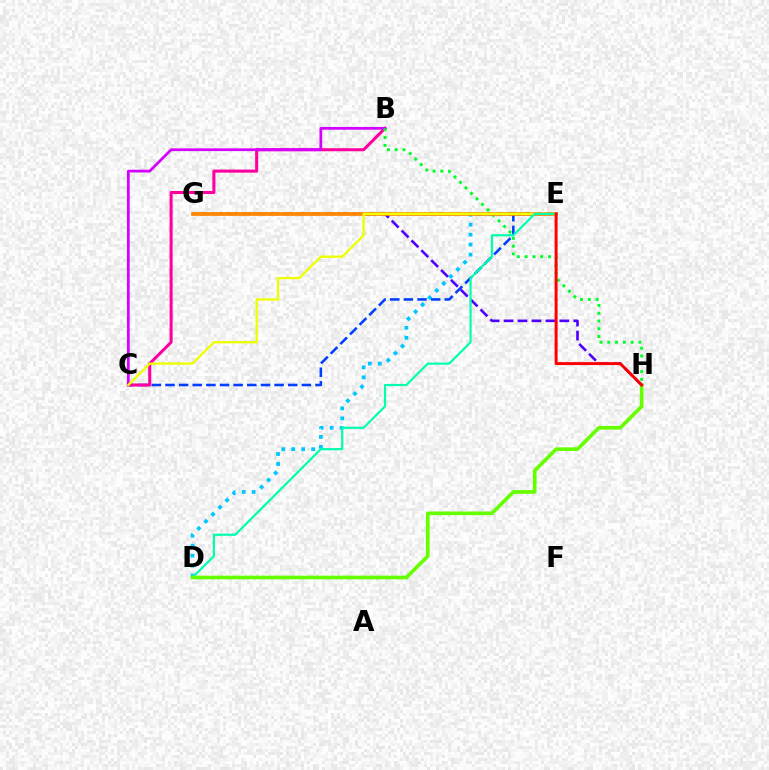{('D', 'E'): [{'color': '#00c7ff', 'line_style': 'dotted', 'thickness': 2.71}, {'color': '#00ffaf', 'line_style': 'solid', 'thickness': 1.58}], ('C', 'E'): [{'color': '#003fff', 'line_style': 'dashed', 'thickness': 1.85}, {'color': '#eeff00', 'line_style': 'solid', 'thickness': 1.66}], ('B', 'C'): [{'color': '#ff00a0', 'line_style': 'solid', 'thickness': 2.2}, {'color': '#d600ff', 'line_style': 'solid', 'thickness': 1.99}], ('G', 'H'): [{'color': '#4f00ff', 'line_style': 'dashed', 'thickness': 1.89}], ('B', 'H'): [{'color': '#00ff27', 'line_style': 'dotted', 'thickness': 2.11}], ('E', 'G'): [{'color': '#ff8800', 'line_style': 'solid', 'thickness': 2.66}], ('D', 'H'): [{'color': '#66ff00', 'line_style': 'solid', 'thickness': 2.63}], ('E', 'H'): [{'color': '#ff0000', 'line_style': 'solid', 'thickness': 2.13}]}